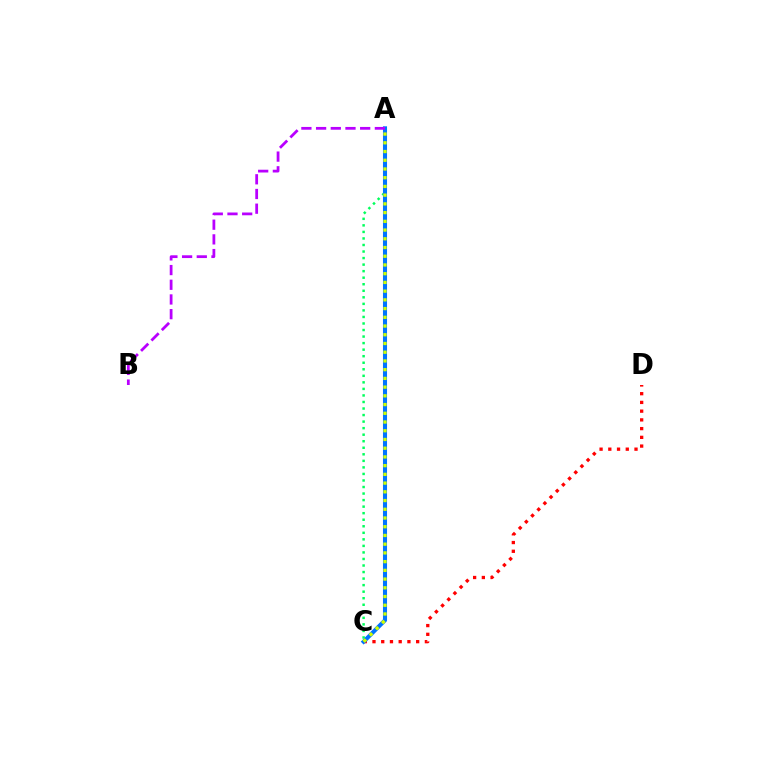{('A', 'C'): [{'color': '#00ff5c', 'line_style': 'dotted', 'thickness': 1.78}, {'color': '#0074ff', 'line_style': 'solid', 'thickness': 2.93}, {'color': '#d1ff00', 'line_style': 'dotted', 'thickness': 2.37}], ('C', 'D'): [{'color': '#ff0000', 'line_style': 'dotted', 'thickness': 2.37}], ('A', 'B'): [{'color': '#b900ff', 'line_style': 'dashed', 'thickness': 2.0}]}